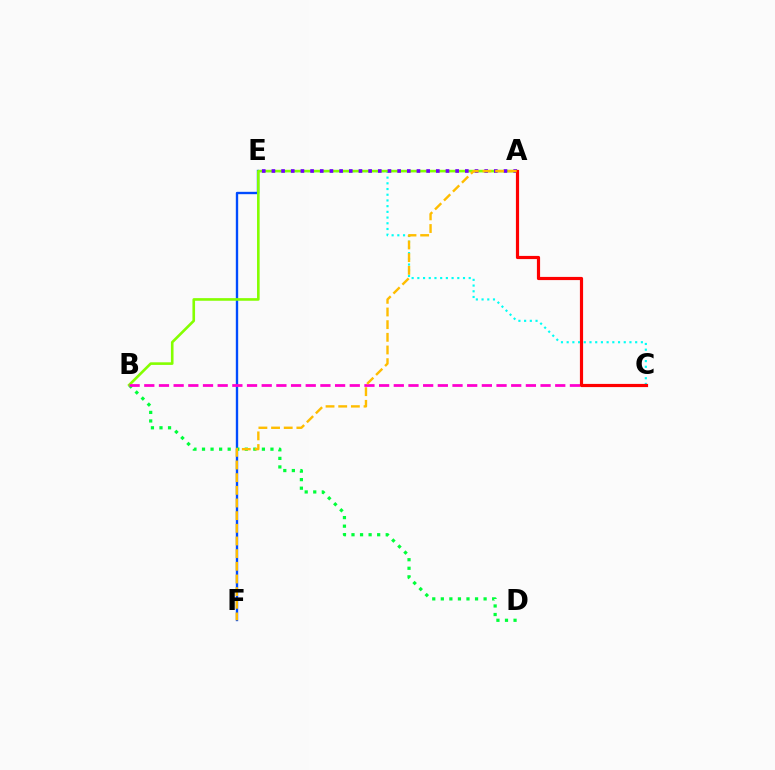{('E', 'F'): [{'color': '#004bff', 'line_style': 'solid', 'thickness': 1.7}], ('C', 'E'): [{'color': '#00fff6', 'line_style': 'dotted', 'thickness': 1.55}], ('B', 'D'): [{'color': '#00ff39', 'line_style': 'dotted', 'thickness': 2.32}], ('A', 'B'): [{'color': '#84ff00', 'line_style': 'solid', 'thickness': 1.88}], ('A', 'E'): [{'color': '#7200ff', 'line_style': 'dotted', 'thickness': 2.63}], ('B', 'C'): [{'color': '#ff00cf', 'line_style': 'dashed', 'thickness': 1.99}], ('A', 'C'): [{'color': '#ff0000', 'line_style': 'solid', 'thickness': 2.29}], ('A', 'F'): [{'color': '#ffbd00', 'line_style': 'dashed', 'thickness': 1.72}]}